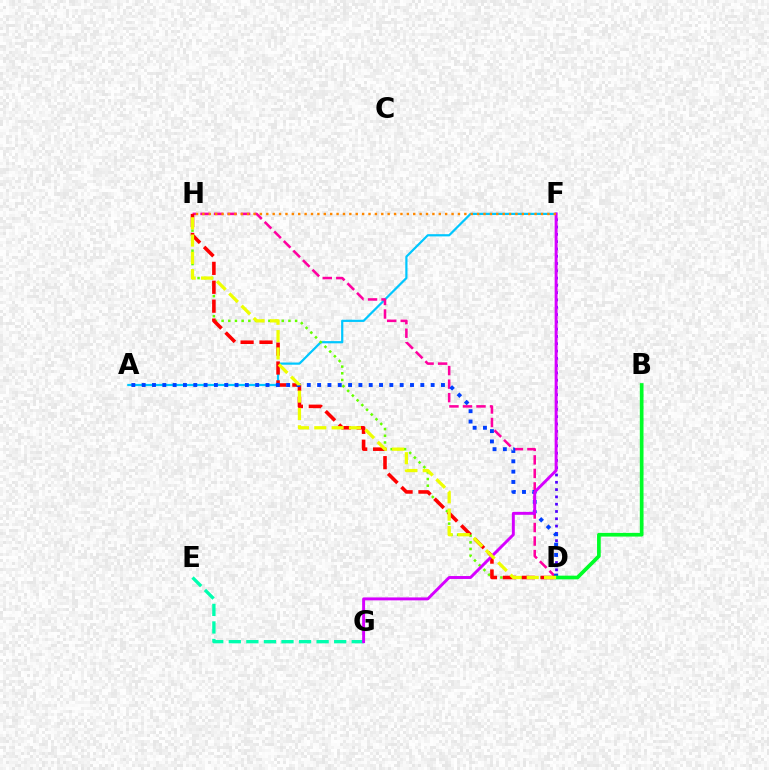{('E', 'G'): [{'color': '#00ffaf', 'line_style': 'dashed', 'thickness': 2.39}], ('A', 'F'): [{'color': '#00c7ff', 'line_style': 'solid', 'thickness': 1.6}], ('D', 'F'): [{'color': '#4f00ff', 'line_style': 'dotted', 'thickness': 1.98}], ('D', 'H'): [{'color': '#ff00a0', 'line_style': 'dashed', 'thickness': 1.84}, {'color': '#66ff00', 'line_style': 'dotted', 'thickness': 1.82}, {'color': '#ff0000', 'line_style': 'dashed', 'thickness': 2.57}, {'color': '#eeff00', 'line_style': 'dashed', 'thickness': 2.36}], ('A', 'D'): [{'color': '#003fff', 'line_style': 'dotted', 'thickness': 2.8}], ('F', 'G'): [{'color': '#d600ff', 'line_style': 'solid', 'thickness': 2.11}], ('F', 'H'): [{'color': '#ff8800', 'line_style': 'dotted', 'thickness': 1.74}], ('B', 'D'): [{'color': '#00ff27', 'line_style': 'solid', 'thickness': 2.66}]}